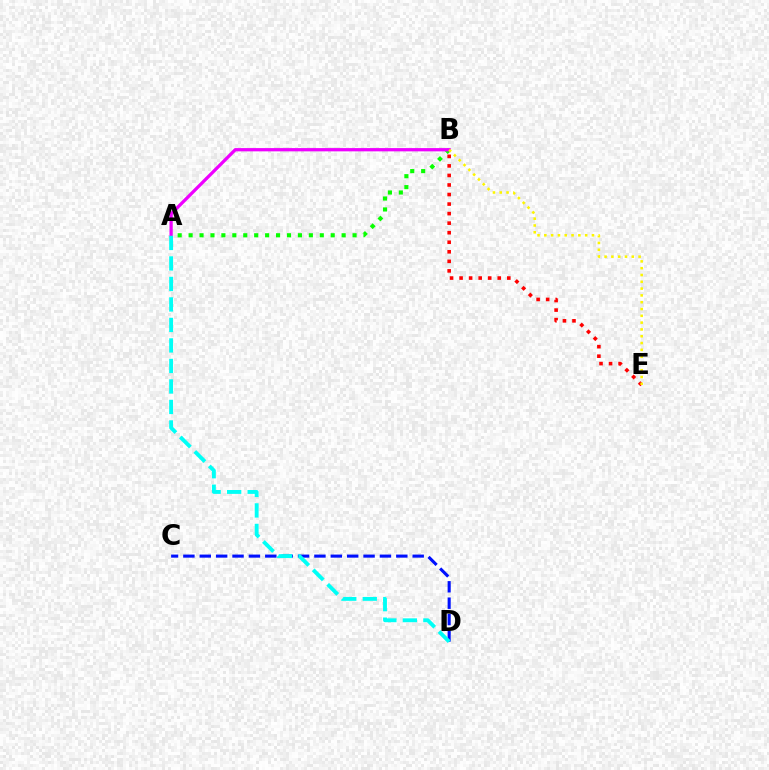{('A', 'B'): [{'color': '#08ff00', 'line_style': 'dotted', 'thickness': 2.97}, {'color': '#ee00ff', 'line_style': 'solid', 'thickness': 2.35}], ('B', 'E'): [{'color': '#ff0000', 'line_style': 'dotted', 'thickness': 2.59}, {'color': '#fcf500', 'line_style': 'dotted', 'thickness': 1.85}], ('C', 'D'): [{'color': '#0010ff', 'line_style': 'dashed', 'thickness': 2.23}], ('A', 'D'): [{'color': '#00fff6', 'line_style': 'dashed', 'thickness': 2.78}]}